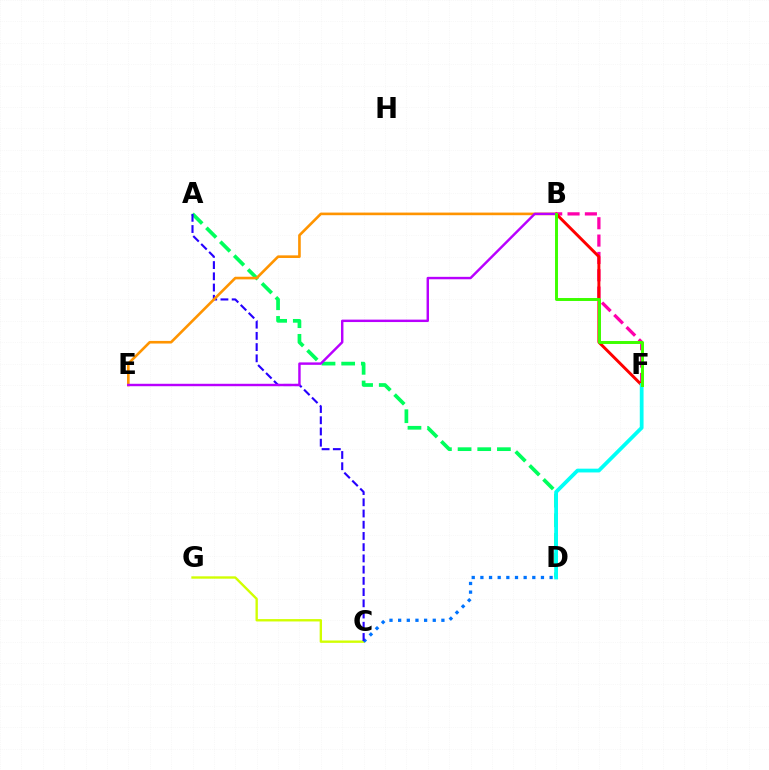{('B', 'F'): [{'color': '#ff00ac', 'line_style': 'dashed', 'thickness': 2.36}, {'color': '#ff0000', 'line_style': 'solid', 'thickness': 2.12}, {'color': '#3dff00', 'line_style': 'solid', 'thickness': 2.13}], ('A', 'D'): [{'color': '#00ff5c', 'line_style': 'dashed', 'thickness': 2.67}], ('C', 'G'): [{'color': '#d1ff00', 'line_style': 'solid', 'thickness': 1.7}], ('C', 'D'): [{'color': '#0074ff', 'line_style': 'dotted', 'thickness': 2.35}], ('A', 'C'): [{'color': '#2500ff', 'line_style': 'dashed', 'thickness': 1.53}], ('D', 'F'): [{'color': '#00fff6', 'line_style': 'solid', 'thickness': 2.72}], ('B', 'E'): [{'color': '#ff9400', 'line_style': 'solid', 'thickness': 1.89}, {'color': '#b900ff', 'line_style': 'solid', 'thickness': 1.75}]}